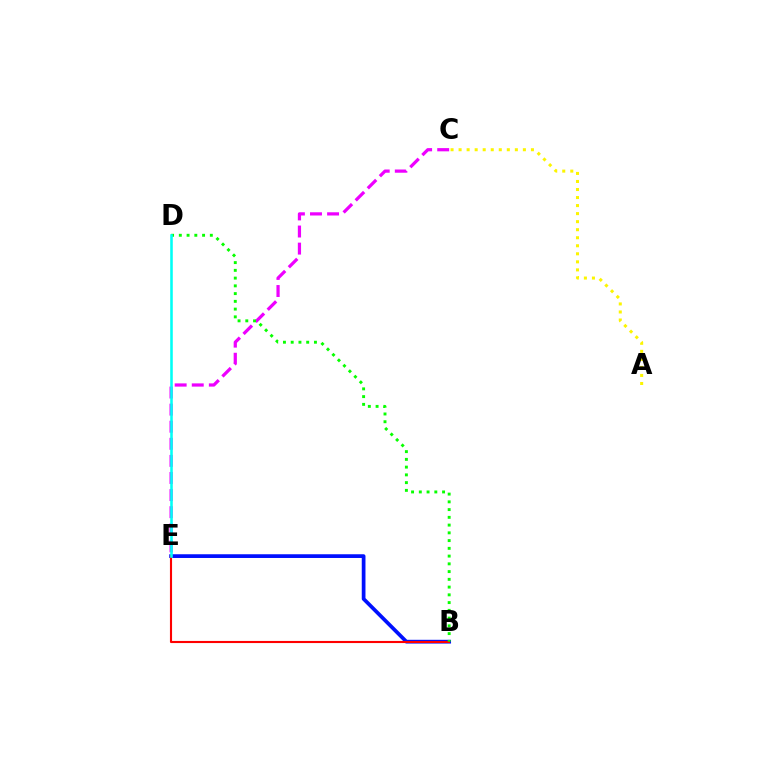{('B', 'E'): [{'color': '#0010ff', 'line_style': 'solid', 'thickness': 2.68}, {'color': '#ff0000', 'line_style': 'solid', 'thickness': 1.52}], ('C', 'E'): [{'color': '#ee00ff', 'line_style': 'dashed', 'thickness': 2.32}], ('B', 'D'): [{'color': '#08ff00', 'line_style': 'dotted', 'thickness': 2.11}], ('A', 'C'): [{'color': '#fcf500', 'line_style': 'dotted', 'thickness': 2.18}], ('D', 'E'): [{'color': '#00fff6', 'line_style': 'solid', 'thickness': 1.85}]}